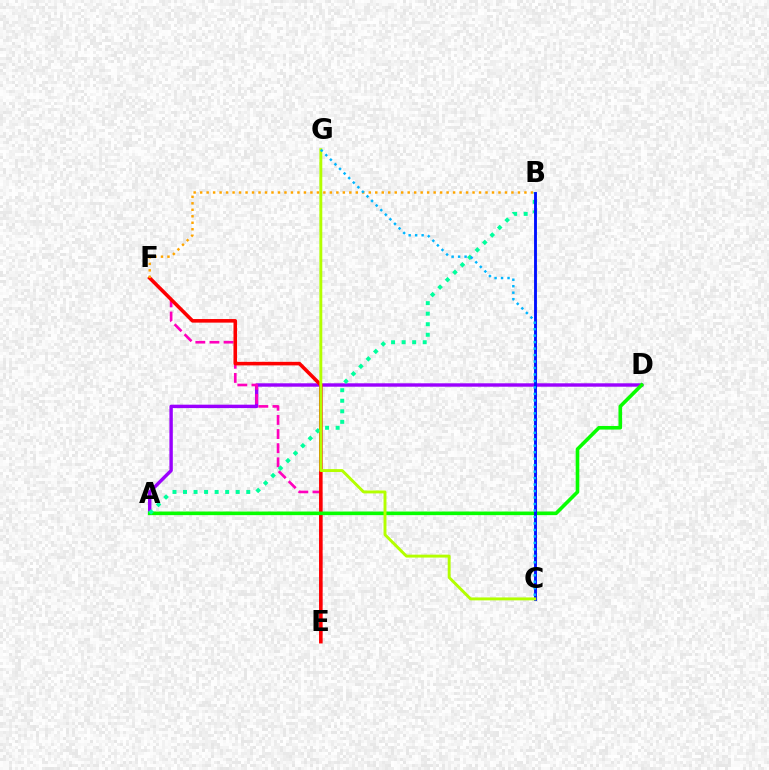{('A', 'D'): [{'color': '#9b00ff', 'line_style': 'solid', 'thickness': 2.45}, {'color': '#08ff00', 'line_style': 'solid', 'thickness': 2.6}], ('E', 'F'): [{'color': '#ff00bd', 'line_style': 'dashed', 'thickness': 1.92}, {'color': '#ff0000', 'line_style': 'solid', 'thickness': 2.57}], ('A', 'B'): [{'color': '#00ff9d', 'line_style': 'dotted', 'thickness': 2.86}], ('B', 'C'): [{'color': '#0010ff', 'line_style': 'solid', 'thickness': 2.07}], ('C', 'G'): [{'color': '#b3ff00', 'line_style': 'solid', 'thickness': 2.1}, {'color': '#00b5ff', 'line_style': 'dotted', 'thickness': 1.76}], ('B', 'F'): [{'color': '#ffa500', 'line_style': 'dotted', 'thickness': 1.76}]}